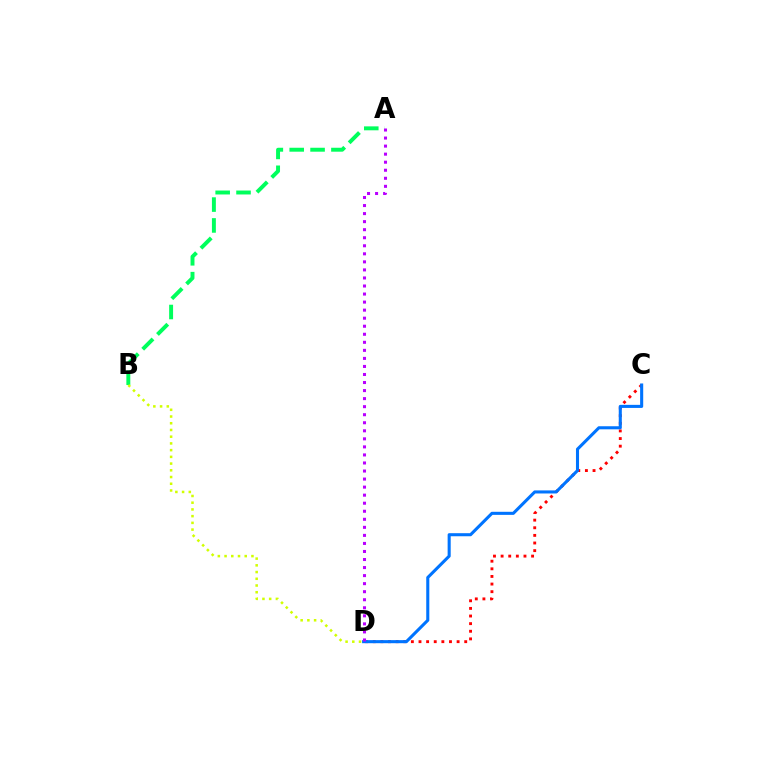{('C', 'D'): [{'color': '#ff0000', 'line_style': 'dotted', 'thickness': 2.07}, {'color': '#0074ff', 'line_style': 'solid', 'thickness': 2.21}], ('A', 'B'): [{'color': '#00ff5c', 'line_style': 'dashed', 'thickness': 2.83}], ('B', 'D'): [{'color': '#d1ff00', 'line_style': 'dotted', 'thickness': 1.83}], ('A', 'D'): [{'color': '#b900ff', 'line_style': 'dotted', 'thickness': 2.19}]}